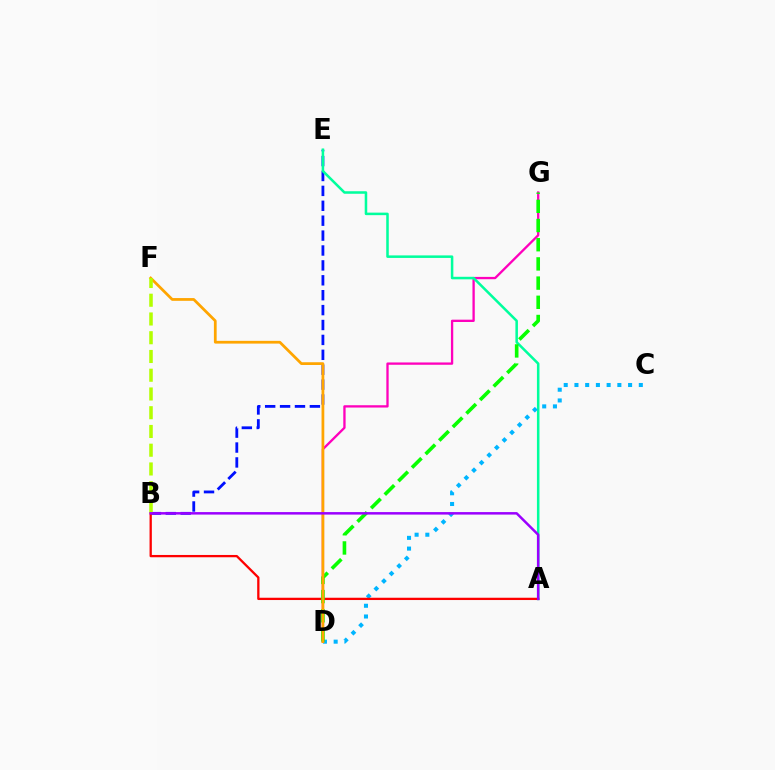{('D', 'G'): [{'color': '#ff00bd', 'line_style': 'solid', 'thickness': 1.67}, {'color': '#08ff00', 'line_style': 'dashed', 'thickness': 2.61}], ('B', 'E'): [{'color': '#0010ff', 'line_style': 'dashed', 'thickness': 2.02}], ('A', 'E'): [{'color': '#00ff9d', 'line_style': 'solid', 'thickness': 1.82}], ('C', 'D'): [{'color': '#00b5ff', 'line_style': 'dotted', 'thickness': 2.91}], ('A', 'B'): [{'color': '#ff0000', 'line_style': 'solid', 'thickness': 1.65}, {'color': '#9b00ff', 'line_style': 'solid', 'thickness': 1.8}], ('D', 'F'): [{'color': '#ffa500', 'line_style': 'solid', 'thickness': 1.98}], ('B', 'F'): [{'color': '#b3ff00', 'line_style': 'dashed', 'thickness': 2.55}]}